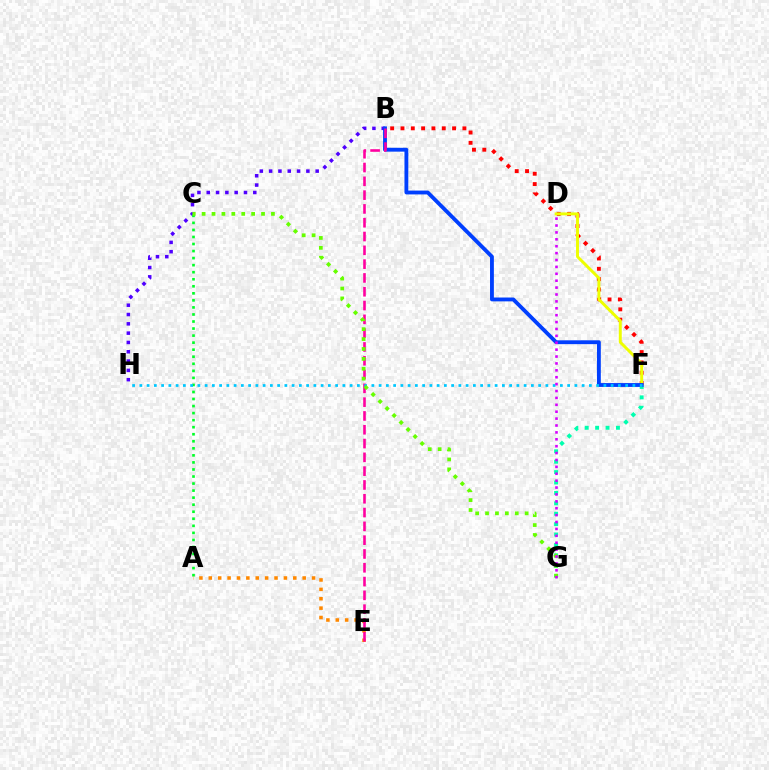{('B', 'H'): [{'color': '#4f00ff', 'line_style': 'dotted', 'thickness': 2.53}], ('B', 'F'): [{'color': '#ff0000', 'line_style': 'dotted', 'thickness': 2.8}, {'color': '#003fff', 'line_style': 'solid', 'thickness': 2.77}], ('A', 'C'): [{'color': '#00ff27', 'line_style': 'dotted', 'thickness': 1.91}], ('D', 'F'): [{'color': '#eeff00', 'line_style': 'solid', 'thickness': 2.12}], ('F', 'G'): [{'color': '#00ffaf', 'line_style': 'dotted', 'thickness': 2.83}], ('A', 'E'): [{'color': '#ff8800', 'line_style': 'dotted', 'thickness': 2.55}], ('B', 'E'): [{'color': '#ff00a0', 'line_style': 'dashed', 'thickness': 1.87}], ('F', 'H'): [{'color': '#00c7ff', 'line_style': 'dotted', 'thickness': 1.97}], ('C', 'G'): [{'color': '#66ff00', 'line_style': 'dotted', 'thickness': 2.69}], ('D', 'G'): [{'color': '#d600ff', 'line_style': 'dotted', 'thickness': 1.87}]}